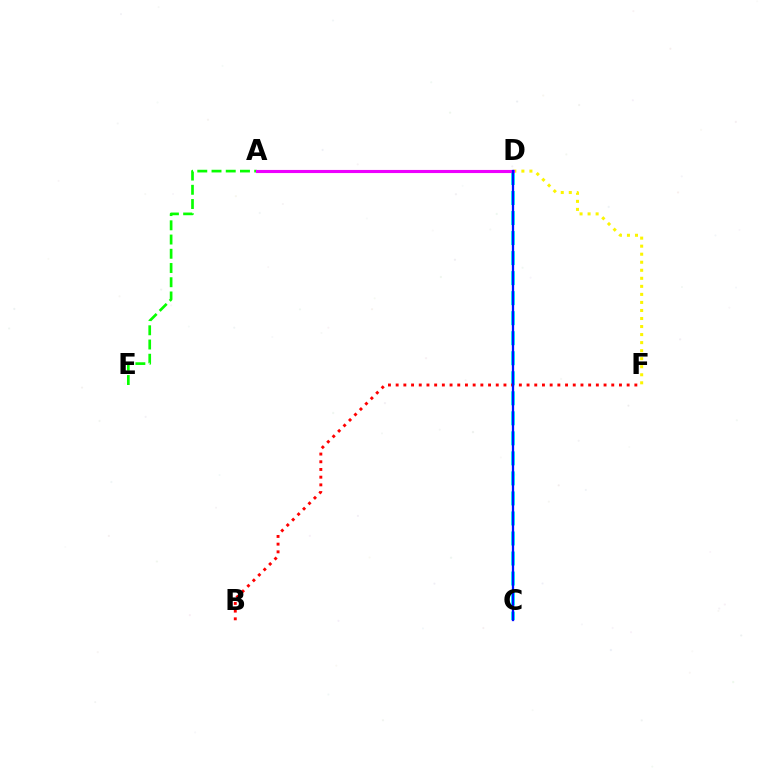{('C', 'D'): [{'color': '#00fff6', 'line_style': 'dashed', 'thickness': 2.72}, {'color': '#0010ff', 'line_style': 'solid', 'thickness': 1.65}], ('D', 'F'): [{'color': '#fcf500', 'line_style': 'dotted', 'thickness': 2.18}], ('A', 'E'): [{'color': '#08ff00', 'line_style': 'dashed', 'thickness': 1.93}], ('B', 'F'): [{'color': '#ff0000', 'line_style': 'dotted', 'thickness': 2.09}], ('A', 'D'): [{'color': '#ee00ff', 'line_style': 'solid', 'thickness': 2.24}]}